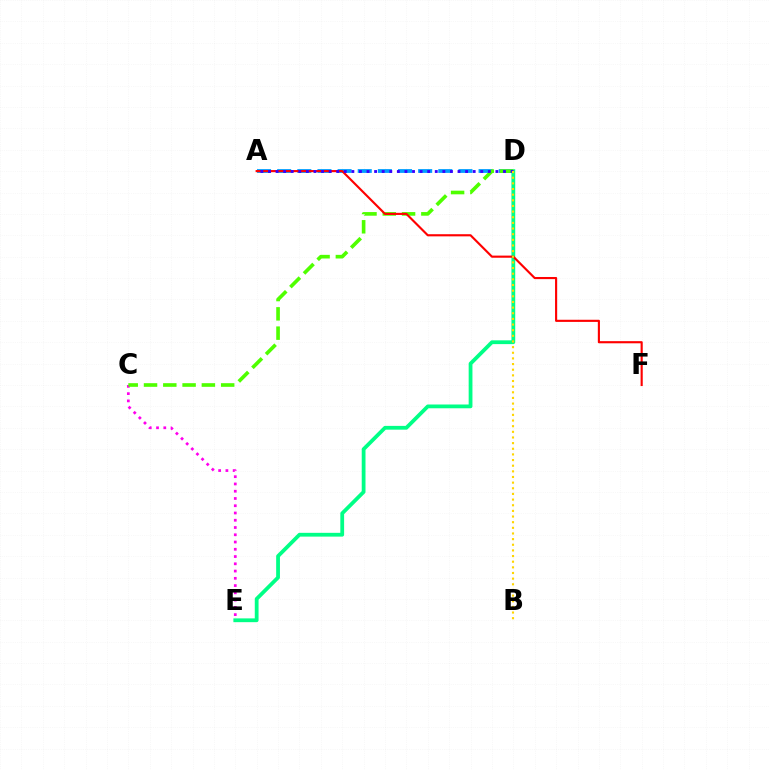{('C', 'E'): [{'color': '#ff00ed', 'line_style': 'dotted', 'thickness': 1.97}], ('D', 'E'): [{'color': '#00ff86', 'line_style': 'solid', 'thickness': 2.72}], ('A', 'D'): [{'color': '#009eff', 'line_style': 'dashed', 'thickness': 2.74}, {'color': '#3700ff', 'line_style': 'dotted', 'thickness': 2.06}], ('C', 'D'): [{'color': '#4fff00', 'line_style': 'dashed', 'thickness': 2.62}], ('A', 'F'): [{'color': '#ff0000', 'line_style': 'solid', 'thickness': 1.54}], ('B', 'D'): [{'color': '#ffd500', 'line_style': 'dotted', 'thickness': 1.53}]}